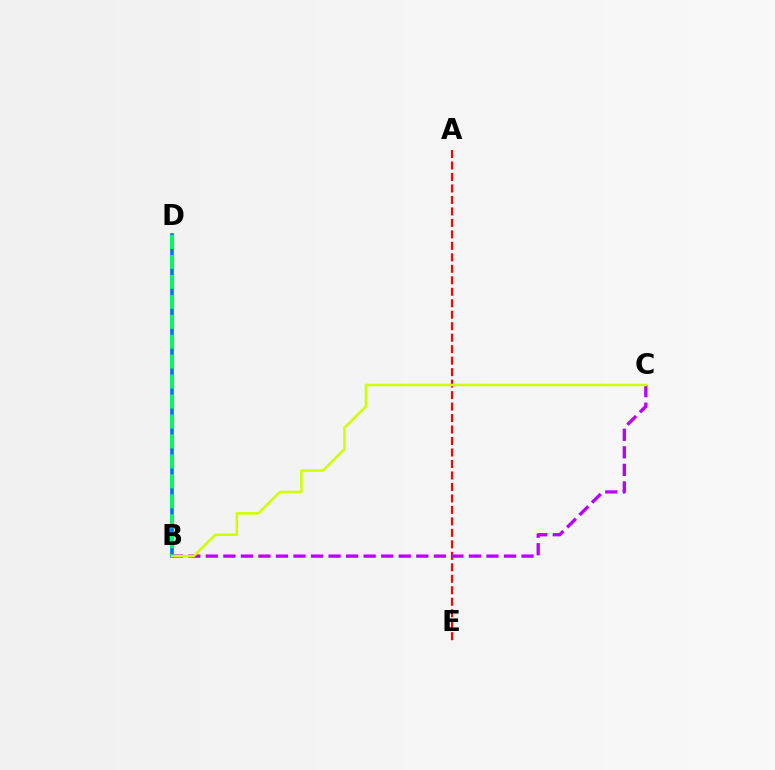{('A', 'E'): [{'color': '#ff0000', 'line_style': 'dashed', 'thickness': 1.56}], ('B', 'D'): [{'color': '#0074ff', 'line_style': 'solid', 'thickness': 2.63}, {'color': '#00ff5c', 'line_style': 'dashed', 'thickness': 2.71}], ('B', 'C'): [{'color': '#b900ff', 'line_style': 'dashed', 'thickness': 2.38}, {'color': '#d1ff00', 'line_style': 'solid', 'thickness': 1.84}]}